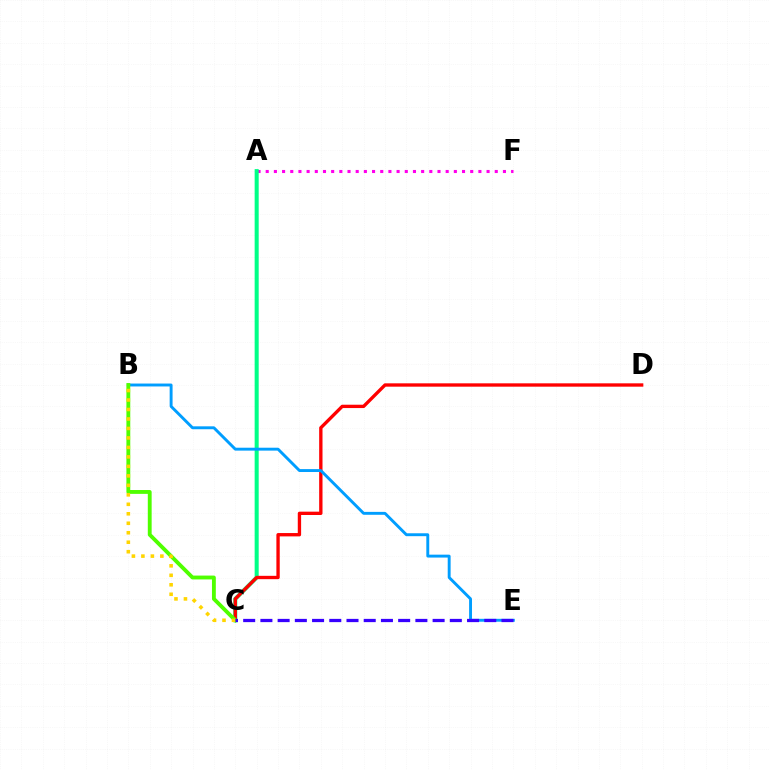{('A', 'F'): [{'color': '#ff00ed', 'line_style': 'dotted', 'thickness': 2.22}], ('A', 'C'): [{'color': '#00ff86', 'line_style': 'solid', 'thickness': 2.91}], ('C', 'D'): [{'color': '#ff0000', 'line_style': 'solid', 'thickness': 2.4}], ('B', 'E'): [{'color': '#009eff', 'line_style': 'solid', 'thickness': 2.09}], ('B', 'C'): [{'color': '#4fff00', 'line_style': 'solid', 'thickness': 2.77}, {'color': '#ffd500', 'line_style': 'dotted', 'thickness': 2.58}], ('C', 'E'): [{'color': '#3700ff', 'line_style': 'dashed', 'thickness': 2.34}]}